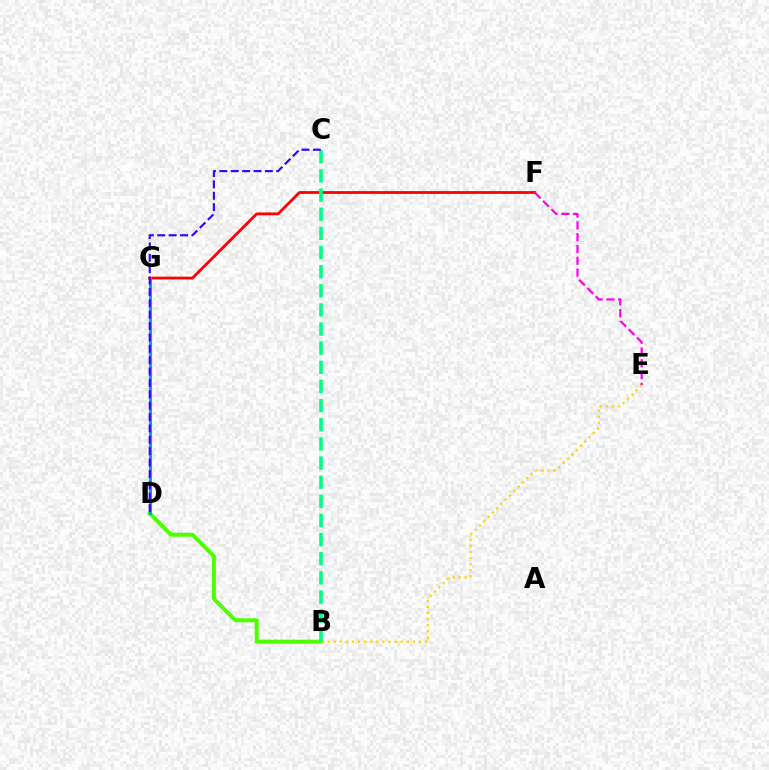{('B', 'D'): [{'color': '#4fff00', 'line_style': 'solid', 'thickness': 2.85}], ('F', 'G'): [{'color': '#ff0000', 'line_style': 'solid', 'thickness': 2.02}], ('D', 'G'): [{'color': '#009eff', 'line_style': 'solid', 'thickness': 2.19}], ('B', 'E'): [{'color': '#ffd500', 'line_style': 'dotted', 'thickness': 1.65}], ('B', 'C'): [{'color': '#00ff86', 'line_style': 'dashed', 'thickness': 2.6}], ('E', 'F'): [{'color': '#ff00ed', 'line_style': 'dashed', 'thickness': 1.6}], ('C', 'D'): [{'color': '#3700ff', 'line_style': 'dashed', 'thickness': 1.55}]}